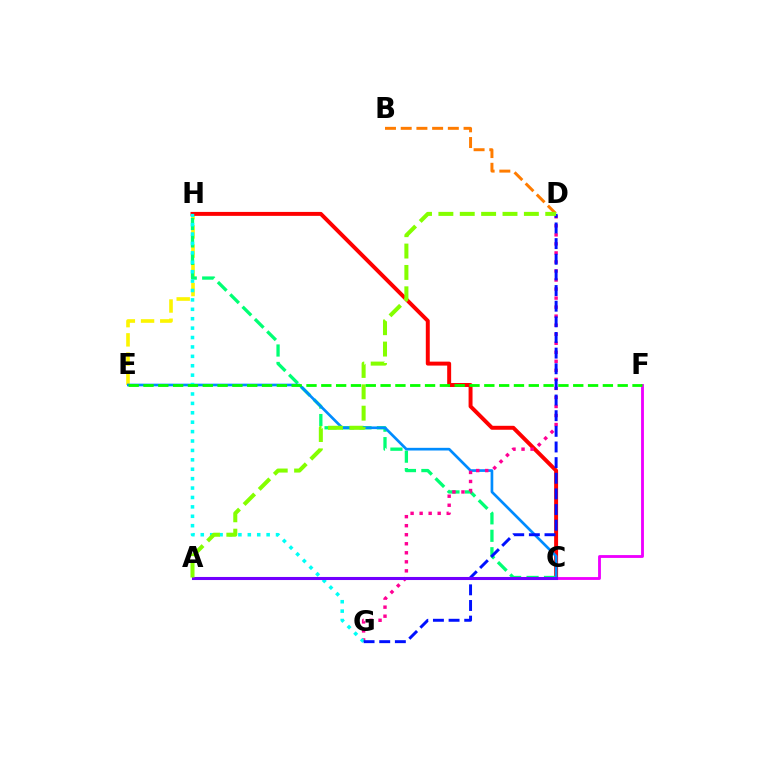{('E', 'H'): [{'color': '#fcf500', 'line_style': 'dashed', 'thickness': 2.61}], ('C', 'H'): [{'color': '#ff0000', 'line_style': 'solid', 'thickness': 2.84}, {'color': '#00ff74', 'line_style': 'dashed', 'thickness': 2.37}], ('C', 'E'): [{'color': '#008cff', 'line_style': 'solid', 'thickness': 1.93}], ('D', 'G'): [{'color': '#ff0094', 'line_style': 'dotted', 'thickness': 2.45}, {'color': '#0010ff', 'line_style': 'dashed', 'thickness': 2.13}], ('B', 'D'): [{'color': '#ff7c00', 'line_style': 'dashed', 'thickness': 2.13}], ('G', 'H'): [{'color': '#00fff6', 'line_style': 'dotted', 'thickness': 2.56}], ('C', 'F'): [{'color': '#ee00ff', 'line_style': 'solid', 'thickness': 2.05}], ('A', 'C'): [{'color': '#7200ff', 'line_style': 'solid', 'thickness': 2.21}], ('A', 'D'): [{'color': '#84ff00', 'line_style': 'dashed', 'thickness': 2.9}], ('E', 'F'): [{'color': '#08ff00', 'line_style': 'dashed', 'thickness': 2.01}]}